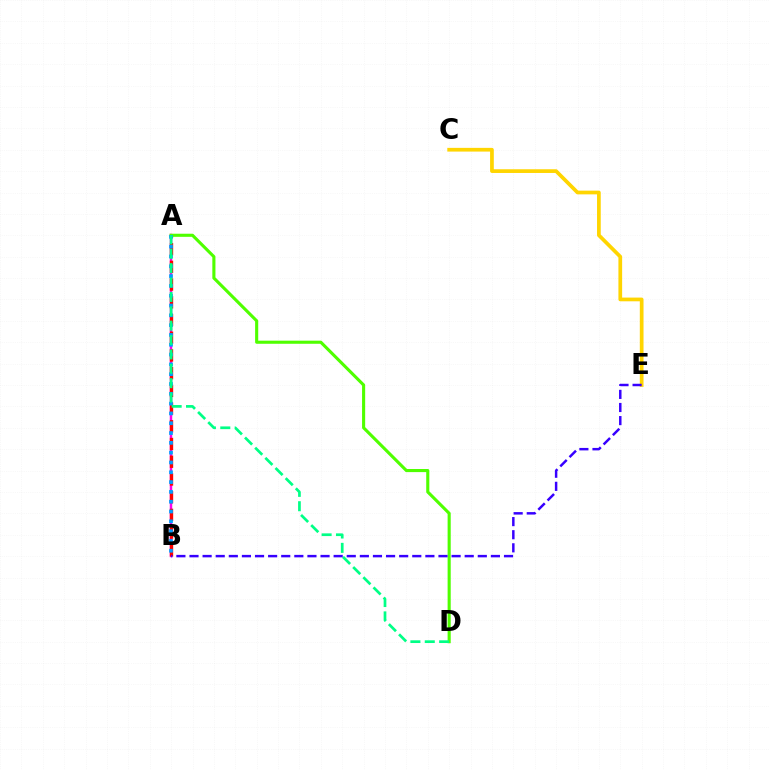{('A', 'B'): [{'color': '#ff00ed', 'line_style': 'solid', 'thickness': 1.78}, {'color': '#ff0000', 'line_style': 'dashed', 'thickness': 2.41}, {'color': '#009eff', 'line_style': 'dotted', 'thickness': 2.67}], ('A', 'D'): [{'color': '#4fff00', 'line_style': 'solid', 'thickness': 2.23}, {'color': '#00ff86', 'line_style': 'dashed', 'thickness': 1.95}], ('C', 'E'): [{'color': '#ffd500', 'line_style': 'solid', 'thickness': 2.68}], ('B', 'E'): [{'color': '#3700ff', 'line_style': 'dashed', 'thickness': 1.78}]}